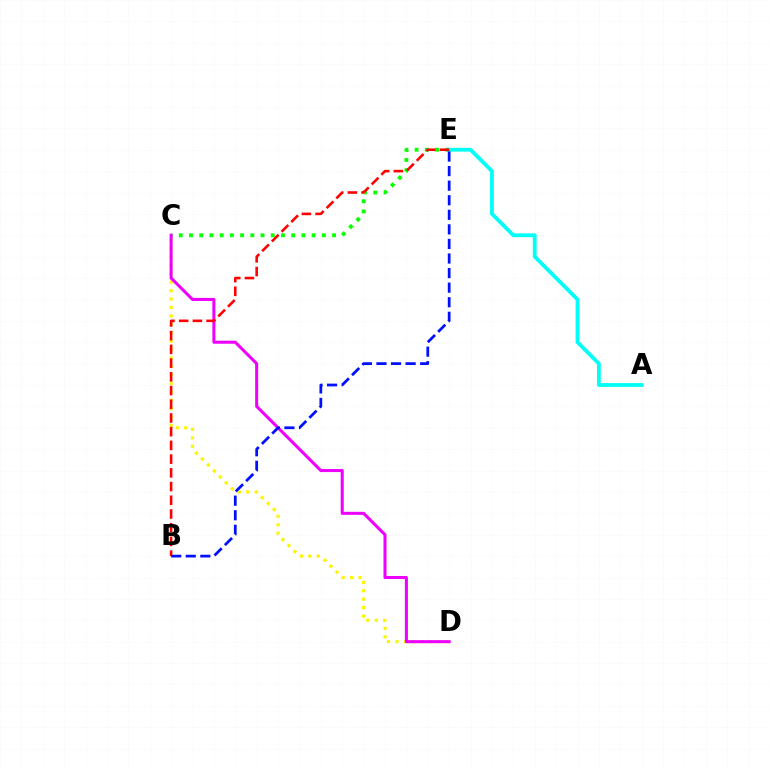{('C', 'D'): [{'color': '#fcf500', 'line_style': 'dotted', 'thickness': 2.29}, {'color': '#ee00ff', 'line_style': 'solid', 'thickness': 2.19}], ('C', 'E'): [{'color': '#08ff00', 'line_style': 'dotted', 'thickness': 2.78}], ('A', 'E'): [{'color': '#00fff6', 'line_style': 'solid', 'thickness': 2.73}], ('B', 'E'): [{'color': '#ff0000', 'line_style': 'dashed', 'thickness': 1.86}, {'color': '#0010ff', 'line_style': 'dashed', 'thickness': 1.98}]}